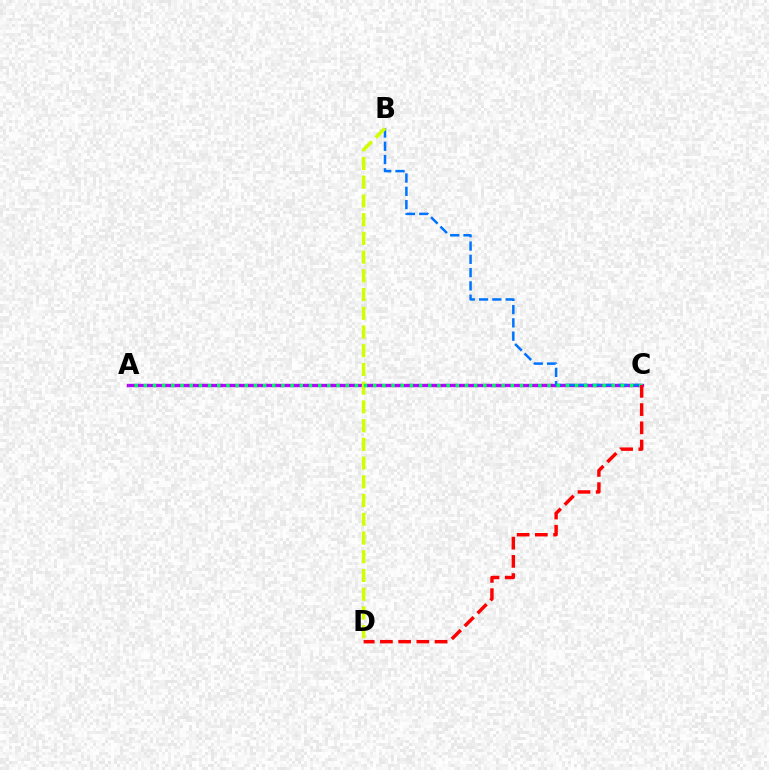{('A', 'C'): [{'color': '#b900ff', 'line_style': 'solid', 'thickness': 2.42}, {'color': '#00ff5c', 'line_style': 'dotted', 'thickness': 2.49}], ('B', 'C'): [{'color': '#0074ff', 'line_style': 'dashed', 'thickness': 1.81}], ('B', 'D'): [{'color': '#d1ff00', 'line_style': 'dashed', 'thickness': 2.54}], ('C', 'D'): [{'color': '#ff0000', 'line_style': 'dashed', 'thickness': 2.47}]}